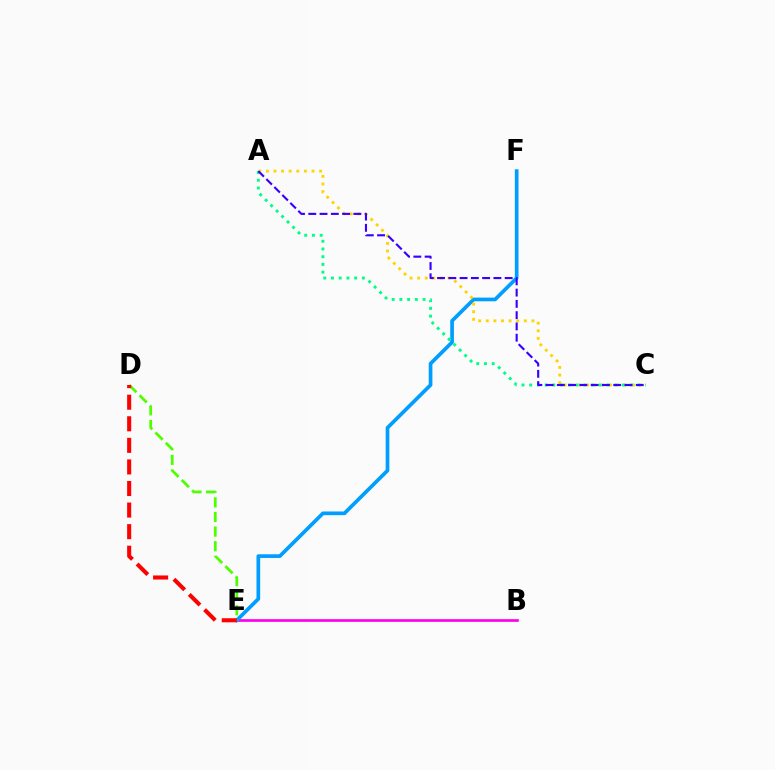{('B', 'E'): [{'color': '#ff00ed', 'line_style': 'solid', 'thickness': 1.94}], ('E', 'F'): [{'color': '#009eff', 'line_style': 'solid', 'thickness': 2.65}], ('D', 'E'): [{'color': '#4fff00', 'line_style': 'dashed', 'thickness': 1.98}, {'color': '#ff0000', 'line_style': 'dashed', 'thickness': 2.93}], ('A', 'C'): [{'color': '#ffd500', 'line_style': 'dotted', 'thickness': 2.07}, {'color': '#00ff86', 'line_style': 'dotted', 'thickness': 2.1}, {'color': '#3700ff', 'line_style': 'dashed', 'thickness': 1.53}]}